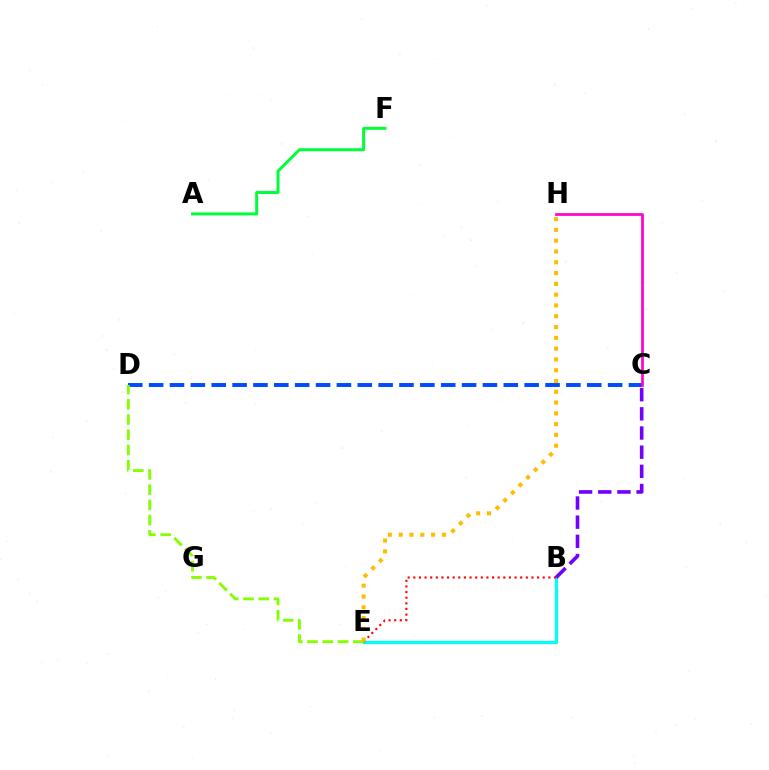{('B', 'E'): [{'color': '#00fff6', 'line_style': 'solid', 'thickness': 2.32}, {'color': '#ff0000', 'line_style': 'dotted', 'thickness': 1.53}], ('C', 'D'): [{'color': '#004bff', 'line_style': 'dashed', 'thickness': 2.83}], ('B', 'C'): [{'color': '#7200ff', 'line_style': 'dashed', 'thickness': 2.6}], ('D', 'E'): [{'color': '#84ff00', 'line_style': 'dashed', 'thickness': 2.07}], ('C', 'H'): [{'color': '#ff00cf', 'line_style': 'solid', 'thickness': 1.96}], ('A', 'F'): [{'color': '#00ff39', 'line_style': 'solid', 'thickness': 2.14}], ('E', 'H'): [{'color': '#ffbd00', 'line_style': 'dotted', 'thickness': 2.93}]}